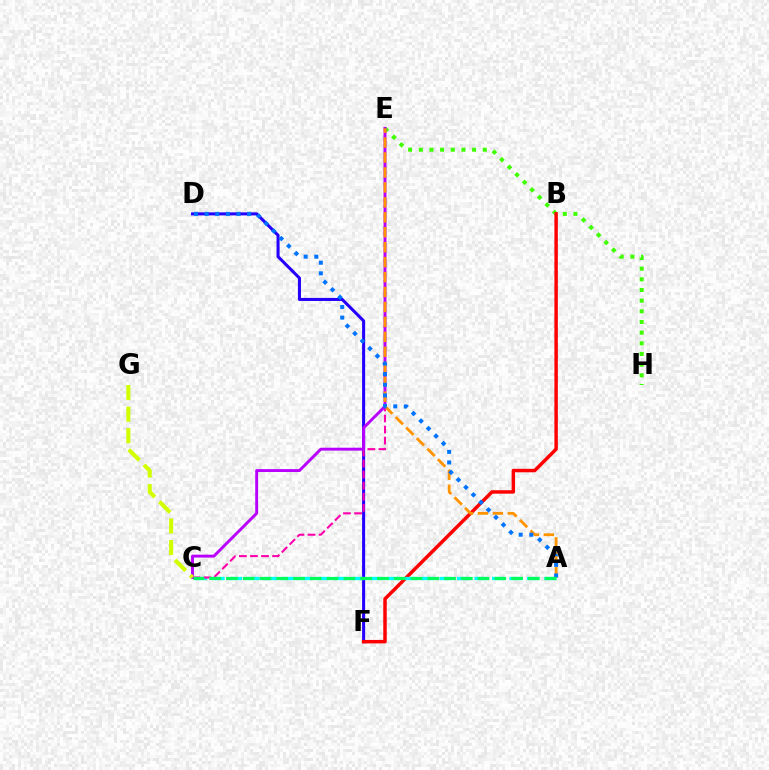{('E', 'H'): [{'color': '#3dff00', 'line_style': 'dotted', 'thickness': 2.9}], ('D', 'F'): [{'color': '#2500ff', 'line_style': 'solid', 'thickness': 2.2}], ('B', 'F'): [{'color': '#ff0000', 'line_style': 'solid', 'thickness': 2.5}], ('A', 'C'): [{'color': '#00fff6', 'line_style': 'dashed', 'thickness': 2.37}, {'color': '#00ff5c', 'line_style': 'dashed', 'thickness': 2.28}], ('C', 'E'): [{'color': '#ff00ac', 'line_style': 'dashed', 'thickness': 1.5}, {'color': '#b900ff', 'line_style': 'solid', 'thickness': 2.09}], ('A', 'E'): [{'color': '#ff9400', 'line_style': 'dashed', 'thickness': 2.03}], ('A', 'D'): [{'color': '#0074ff', 'line_style': 'dotted', 'thickness': 2.88}], ('C', 'G'): [{'color': '#d1ff00', 'line_style': 'dashed', 'thickness': 2.93}]}